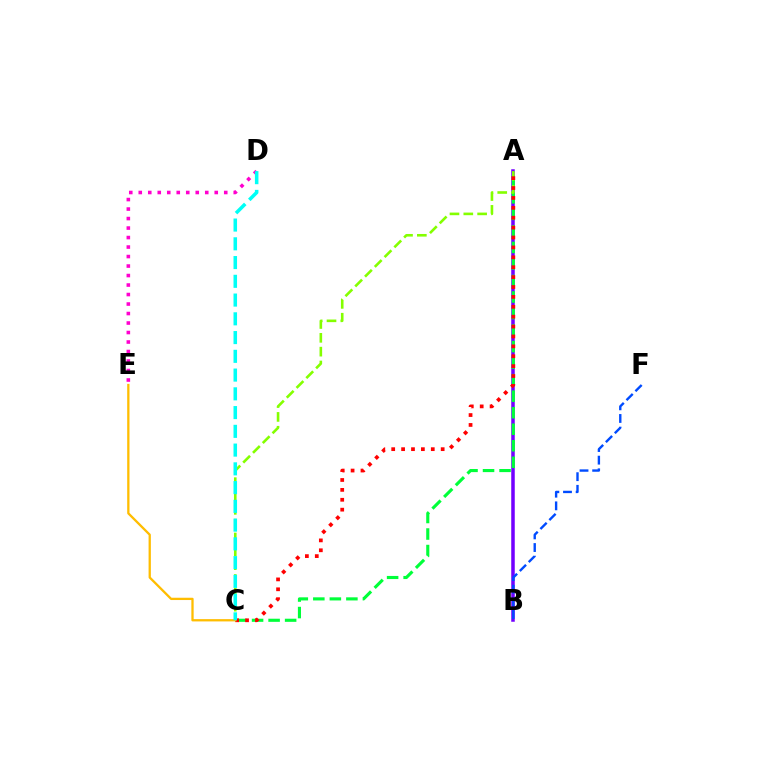{('A', 'B'): [{'color': '#7200ff', 'line_style': 'solid', 'thickness': 2.53}], ('A', 'C'): [{'color': '#00ff39', 'line_style': 'dashed', 'thickness': 2.25}, {'color': '#84ff00', 'line_style': 'dashed', 'thickness': 1.88}, {'color': '#ff0000', 'line_style': 'dotted', 'thickness': 2.69}], ('D', 'E'): [{'color': '#ff00cf', 'line_style': 'dotted', 'thickness': 2.58}], ('B', 'F'): [{'color': '#004bff', 'line_style': 'dashed', 'thickness': 1.72}], ('C', 'E'): [{'color': '#ffbd00', 'line_style': 'solid', 'thickness': 1.65}], ('C', 'D'): [{'color': '#00fff6', 'line_style': 'dashed', 'thickness': 2.55}]}